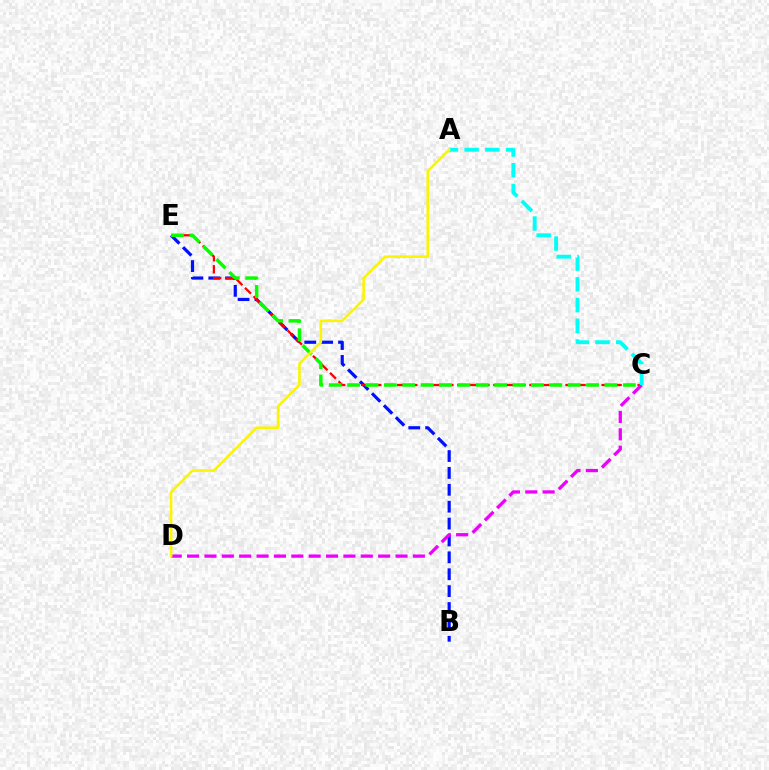{('B', 'E'): [{'color': '#0010ff', 'line_style': 'dashed', 'thickness': 2.29}], ('C', 'E'): [{'color': '#ff0000', 'line_style': 'dashed', 'thickness': 1.63}, {'color': '#08ff00', 'line_style': 'dashed', 'thickness': 2.5}], ('C', 'D'): [{'color': '#ee00ff', 'line_style': 'dashed', 'thickness': 2.36}], ('A', 'C'): [{'color': '#00fff6', 'line_style': 'dashed', 'thickness': 2.82}], ('A', 'D'): [{'color': '#fcf500', 'line_style': 'solid', 'thickness': 1.87}]}